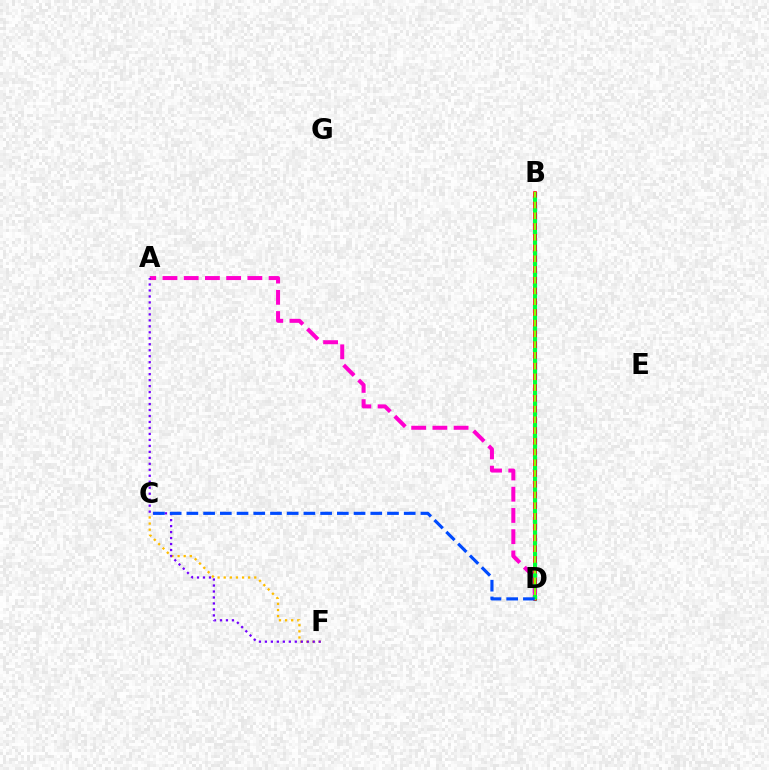{('B', 'D'): [{'color': '#00fff6', 'line_style': 'solid', 'thickness': 2.34}, {'color': '#ff0000', 'line_style': 'solid', 'thickness': 2.56}, {'color': '#84ff00', 'line_style': 'solid', 'thickness': 1.53}, {'color': '#00ff39', 'line_style': 'dotted', 'thickness': 2.92}], ('C', 'F'): [{'color': '#ffbd00', 'line_style': 'dotted', 'thickness': 1.66}], ('A', 'D'): [{'color': '#ff00cf', 'line_style': 'dashed', 'thickness': 2.88}], ('A', 'F'): [{'color': '#7200ff', 'line_style': 'dotted', 'thickness': 1.62}], ('C', 'D'): [{'color': '#004bff', 'line_style': 'dashed', 'thickness': 2.27}]}